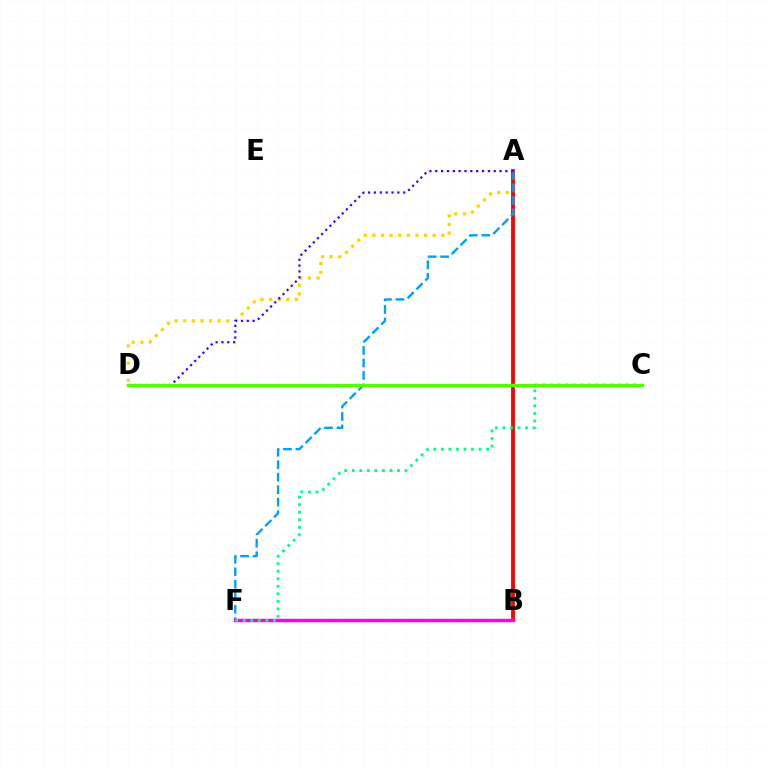{('A', 'D'): [{'color': '#ffd500', 'line_style': 'dotted', 'thickness': 2.34}, {'color': '#3700ff', 'line_style': 'dotted', 'thickness': 1.59}], ('A', 'B'): [{'color': '#ff0000', 'line_style': 'solid', 'thickness': 2.75}], ('A', 'F'): [{'color': '#009eff', 'line_style': 'dashed', 'thickness': 1.7}], ('B', 'F'): [{'color': '#ff00ed', 'line_style': 'solid', 'thickness': 2.49}], ('C', 'F'): [{'color': '#00ff86', 'line_style': 'dotted', 'thickness': 2.05}], ('C', 'D'): [{'color': '#4fff00', 'line_style': 'solid', 'thickness': 2.38}]}